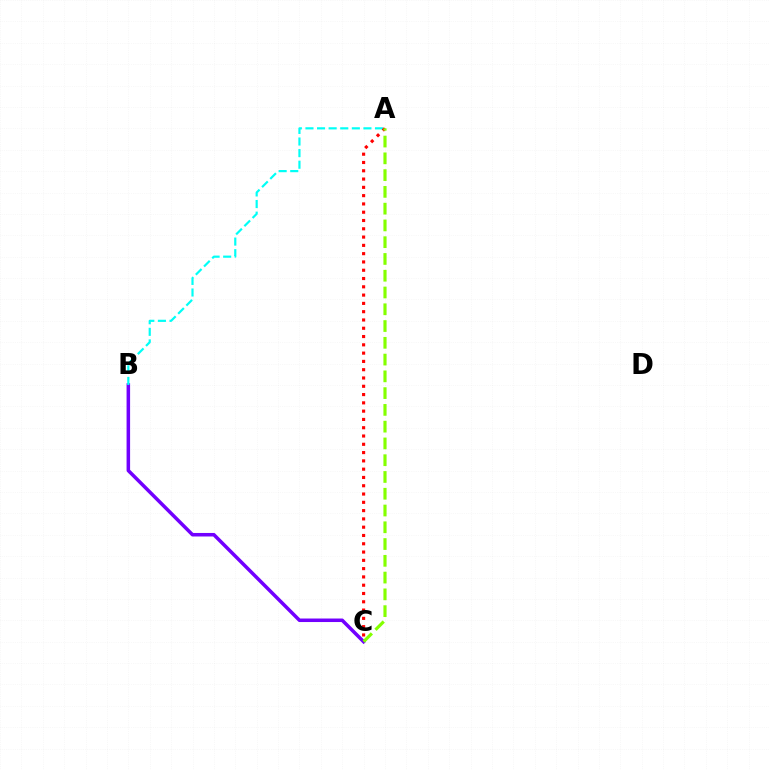{('B', 'C'): [{'color': '#7200ff', 'line_style': 'solid', 'thickness': 2.54}], ('A', 'B'): [{'color': '#00fff6', 'line_style': 'dashed', 'thickness': 1.58}], ('A', 'C'): [{'color': '#ff0000', 'line_style': 'dotted', 'thickness': 2.25}, {'color': '#84ff00', 'line_style': 'dashed', 'thickness': 2.28}]}